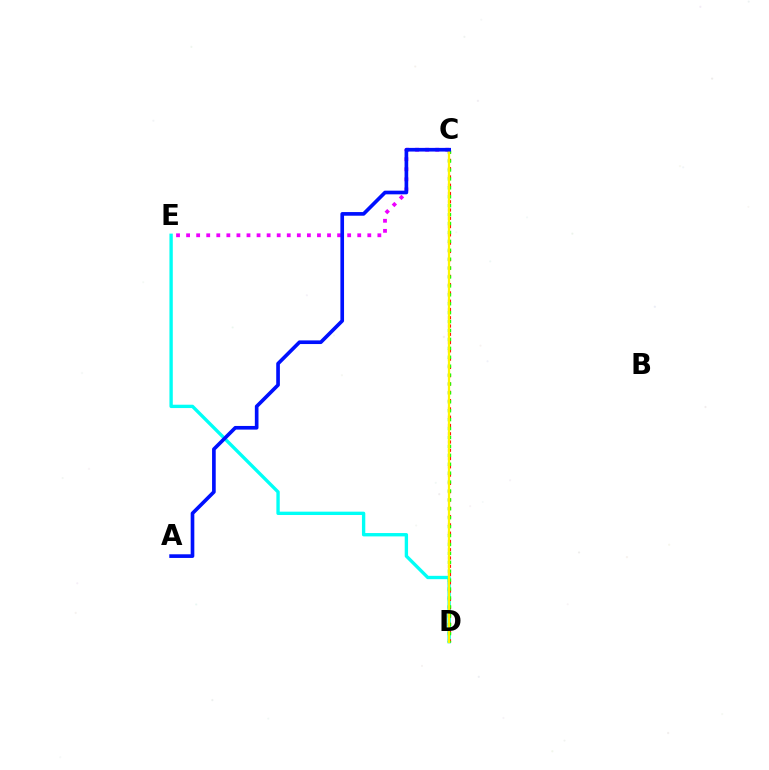{('D', 'E'): [{'color': '#00fff6', 'line_style': 'solid', 'thickness': 2.41}], ('C', 'E'): [{'color': '#ee00ff', 'line_style': 'dotted', 'thickness': 2.74}], ('C', 'D'): [{'color': '#ff0000', 'line_style': 'dotted', 'thickness': 2.25}, {'color': '#08ff00', 'line_style': 'dotted', 'thickness': 2.42}, {'color': '#fcf500', 'line_style': 'solid', 'thickness': 1.63}], ('A', 'C'): [{'color': '#0010ff', 'line_style': 'solid', 'thickness': 2.63}]}